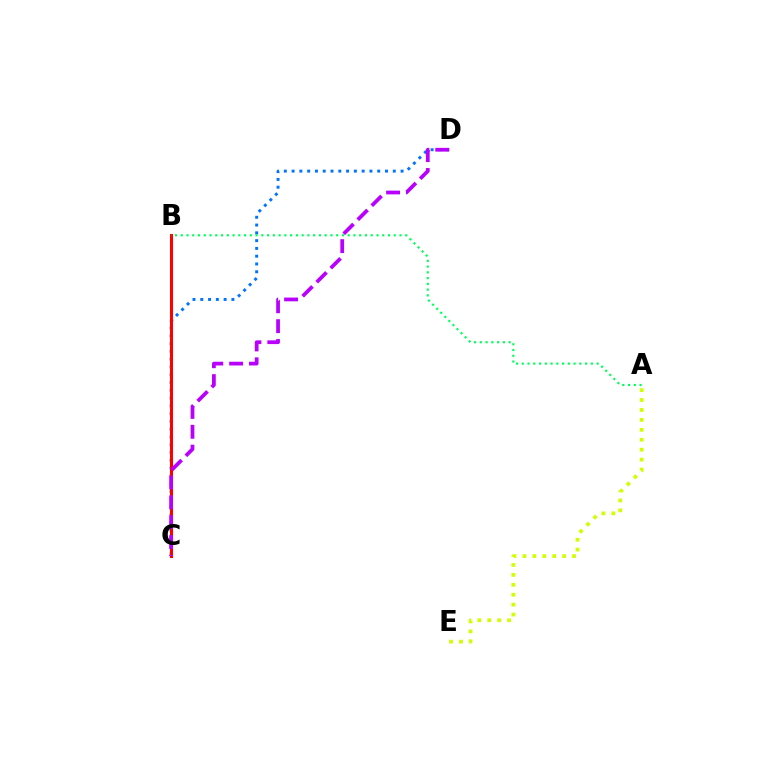{('C', 'D'): [{'color': '#0074ff', 'line_style': 'dotted', 'thickness': 2.11}, {'color': '#b900ff', 'line_style': 'dashed', 'thickness': 2.7}], ('A', 'E'): [{'color': '#d1ff00', 'line_style': 'dotted', 'thickness': 2.7}], ('B', 'C'): [{'color': '#ff0000', 'line_style': 'solid', 'thickness': 2.2}], ('A', 'B'): [{'color': '#00ff5c', 'line_style': 'dotted', 'thickness': 1.56}]}